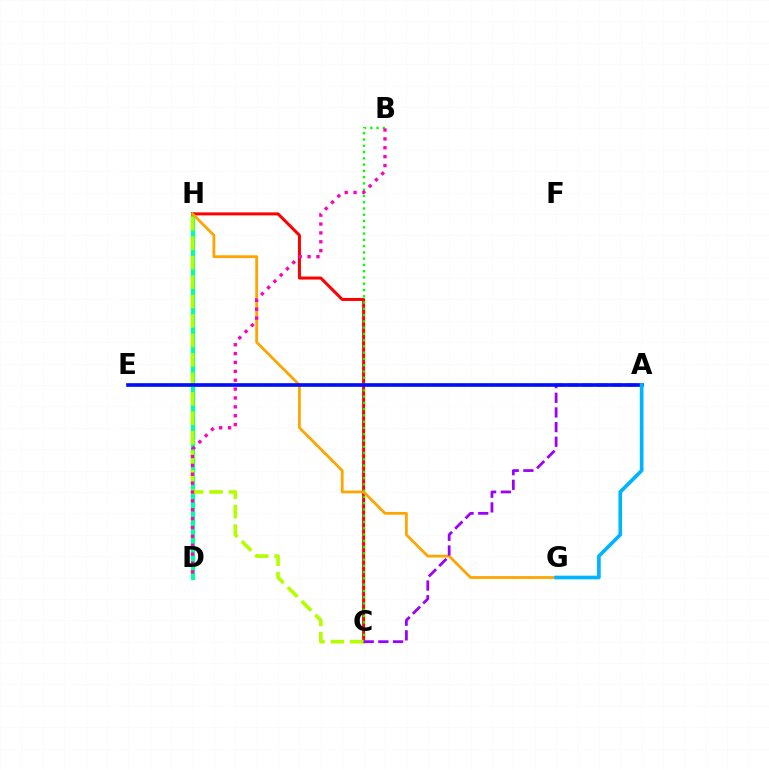{('D', 'H'): [{'color': '#00ff9d', 'line_style': 'solid', 'thickness': 3.0}], ('C', 'H'): [{'color': '#ff0000', 'line_style': 'solid', 'thickness': 2.16}, {'color': '#b3ff00', 'line_style': 'dashed', 'thickness': 2.64}], ('B', 'C'): [{'color': '#08ff00', 'line_style': 'dotted', 'thickness': 1.7}], ('G', 'H'): [{'color': '#ffa500', 'line_style': 'solid', 'thickness': 2.0}], ('B', 'D'): [{'color': '#ff00bd', 'line_style': 'dotted', 'thickness': 2.41}], ('A', 'C'): [{'color': '#9b00ff', 'line_style': 'dashed', 'thickness': 1.99}], ('A', 'E'): [{'color': '#0010ff', 'line_style': 'solid', 'thickness': 2.65}], ('A', 'G'): [{'color': '#00b5ff', 'line_style': 'solid', 'thickness': 2.65}]}